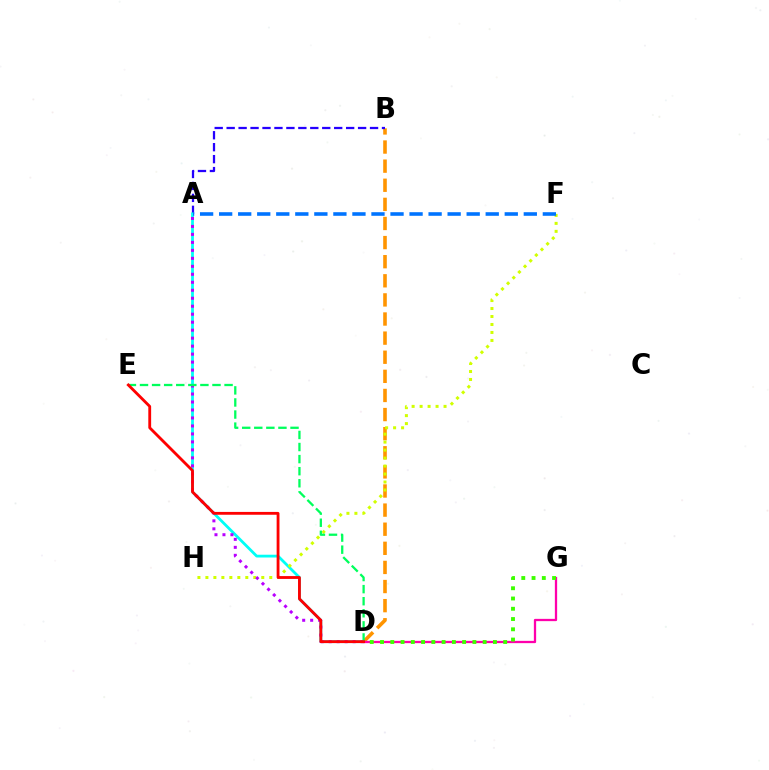{('B', 'D'): [{'color': '#ff9400', 'line_style': 'dashed', 'thickness': 2.6}], ('A', 'B'): [{'color': '#2500ff', 'line_style': 'dashed', 'thickness': 1.62}], ('A', 'D'): [{'color': '#00fff6', 'line_style': 'solid', 'thickness': 2.0}, {'color': '#b900ff', 'line_style': 'dotted', 'thickness': 2.17}], ('F', 'H'): [{'color': '#d1ff00', 'line_style': 'dotted', 'thickness': 2.17}], ('A', 'F'): [{'color': '#0074ff', 'line_style': 'dashed', 'thickness': 2.59}], ('D', 'G'): [{'color': '#ff00ac', 'line_style': 'solid', 'thickness': 1.64}, {'color': '#3dff00', 'line_style': 'dotted', 'thickness': 2.79}], ('D', 'E'): [{'color': '#00ff5c', 'line_style': 'dashed', 'thickness': 1.64}, {'color': '#ff0000', 'line_style': 'solid', 'thickness': 2.04}]}